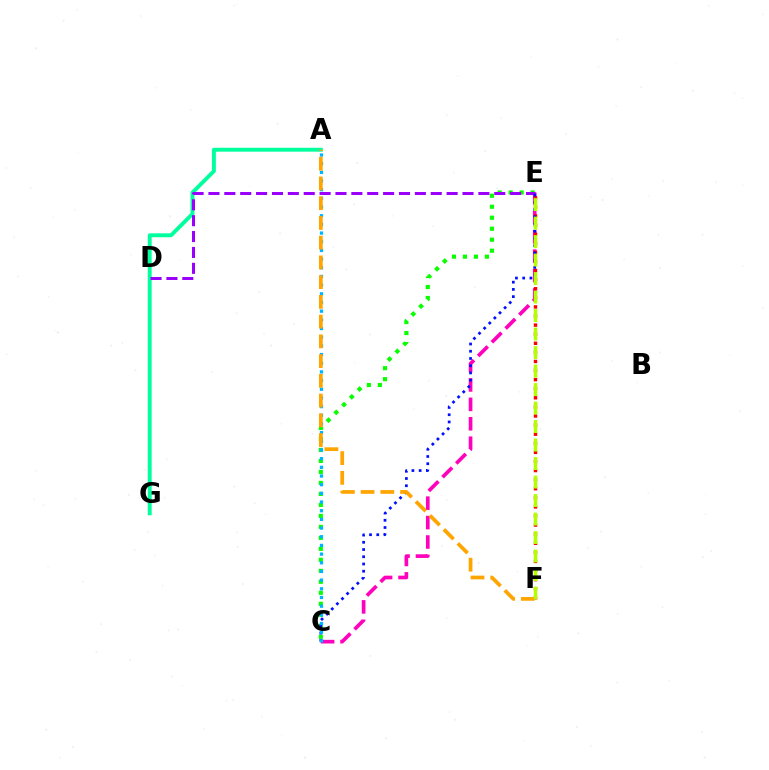{('C', 'E'): [{'color': '#ff00bd', 'line_style': 'dashed', 'thickness': 2.64}, {'color': '#08ff00', 'line_style': 'dotted', 'thickness': 2.99}, {'color': '#0010ff', 'line_style': 'dotted', 'thickness': 1.97}], ('E', 'F'): [{'color': '#ff0000', 'line_style': 'dotted', 'thickness': 2.47}, {'color': '#b3ff00', 'line_style': 'dashed', 'thickness': 2.51}], ('A', 'G'): [{'color': '#00ff9d', 'line_style': 'solid', 'thickness': 2.81}], ('D', 'E'): [{'color': '#9b00ff', 'line_style': 'dashed', 'thickness': 2.16}], ('A', 'C'): [{'color': '#00b5ff', 'line_style': 'dotted', 'thickness': 2.36}], ('A', 'F'): [{'color': '#ffa500', 'line_style': 'dashed', 'thickness': 2.68}]}